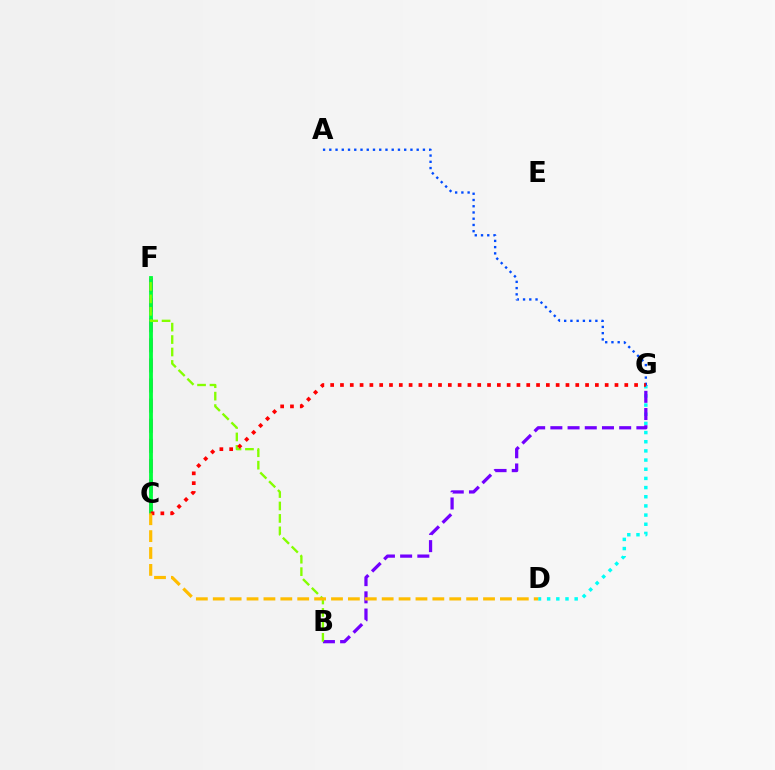{('C', 'F'): [{'color': '#ff00cf', 'line_style': 'dashed', 'thickness': 2.73}, {'color': '#00ff39', 'line_style': 'solid', 'thickness': 2.73}], ('D', 'G'): [{'color': '#00fff6', 'line_style': 'dotted', 'thickness': 2.49}], ('B', 'G'): [{'color': '#7200ff', 'line_style': 'dashed', 'thickness': 2.34}], ('A', 'G'): [{'color': '#004bff', 'line_style': 'dotted', 'thickness': 1.7}], ('B', 'F'): [{'color': '#84ff00', 'line_style': 'dashed', 'thickness': 1.69}], ('C', 'G'): [{'color': '#ff0000', 'line_style': 'dotted', 'thickness': 2.66}], ('C', 'D'): [{'color': '#ffbd00', 'line_style': 'dashed', 'thickness': 2.29}]}